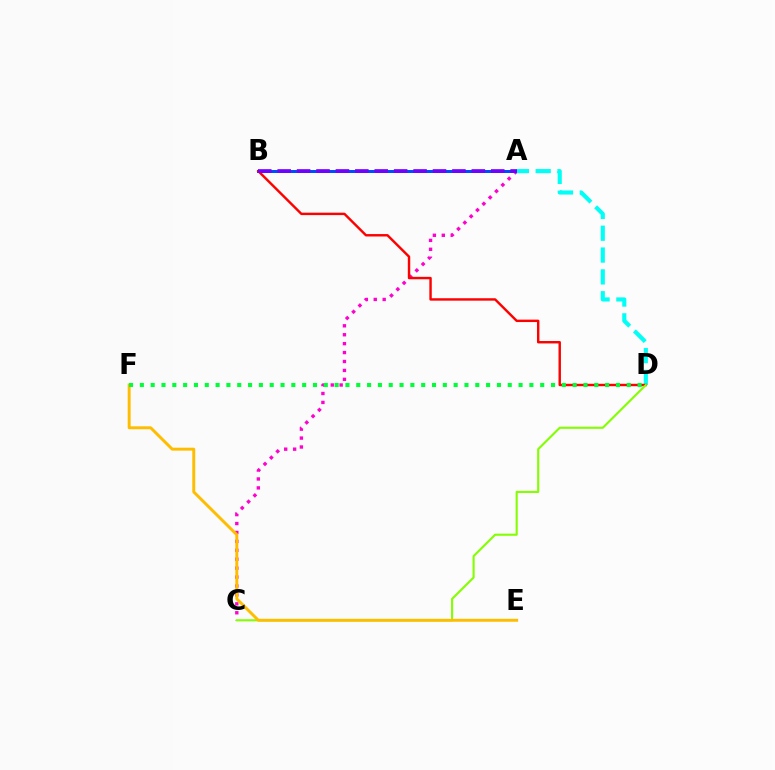{('A', 'C'): [{'color': '#ff00cf', 'line_style': 'dotted', 'thickness': 2.42}], ('A', 'B'): [{'color': '#004bff', 'line_style': 'solid', 'thickness': 2.15}, {'color': '#7200ff', 'line_style': 'dashed', 'thickness': 2.64}], ('A', 'D'): [{'color': '#00fff6', 'line_style': 'dashed', 'thickness': 2.97}], ('B', 'D'): [{'color': '#ff0000', 'line_style': 'solid', 'thickness': 1.74}], ('C', 'D'): [{'color': '#84ff00', 'line_style': 'solid', 'thickness': 1.52}], ('E', 'F'): [{'color': '#ffbd00', 'line_style': 'solid', 'thickness': 2.12}], ('D', 'F'): [{'color': '#00ff39', 'line_style': 'dotted', 'thickness': 2.94}]}